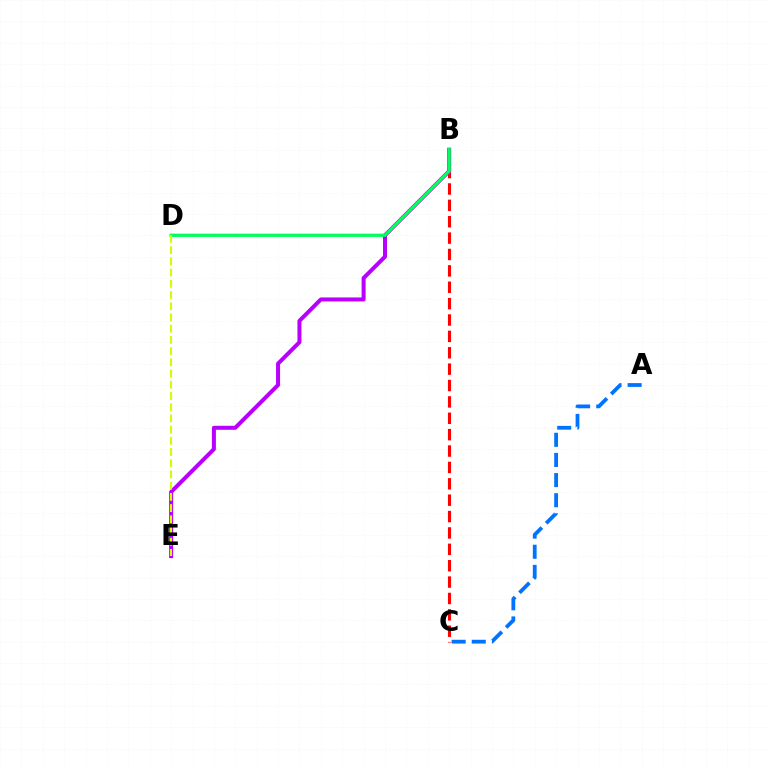{('B', 'C'): [{'color': '#ff0000', 'line_style': 'dashed', 'thickness': 2.23}], ('B', 'E'): [{'color': '#b900ff', 'line_style': 'solid', 'thickness': 2.88}], ('B', 'D'): [{'color': '#00ff5c', 'line_style': 'solid', 'thickness': 2.35}], ('D', 'E'): [{'color': '#d1ff00', 'line_style': 'dashed', 'thickness': 1.52}], ('A', 'C'): [{'color': '#0074ff', 'line_style': 'dashed', 'thickness': 2.74}]}